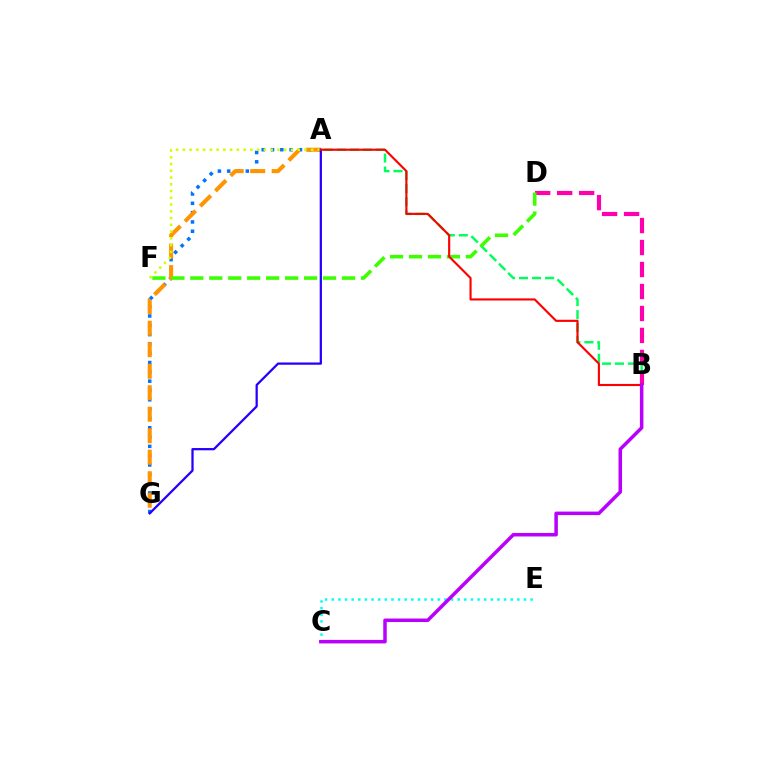{('C', 'E'): [{'color': '#00fff6', 'line_style': 'dotted', 'thickness': 1.8}], ('A', 'G'): [{'color': '#0074ff', 'line_style': 'dotted', 'thickness': 2.53}, {'color': '#ff9400', 'line_style': 'dashed', 'thickness': 2.92}, {'color': '#2500ff', 'line_style': 'solid', 'thickness': 1.62}], ('A', 'B'): [{'color': '#00ff5c', 'line_style': 'dashed', 'thickness': 1.77}, {'color': '#ff0000', 'line_style': 'solid', 'thickness': 1.54}], ('A', 'F'): [{'color': '#d1ff00', 'line_style': 'dotted', 'thickness': 1.84}], ('B', 'D'): [{'color': '#ff00ac', 'line_style': 'dashed', 'thickness': 2.99}], ('D', 'F'): [{'color': '#3dff00', 'line_style': 'dashed', 'thickness': 2.58}], ('B', 'C'): [{'color': '#b900ff', 'line_style': 'solid', 'thickness': 2.52}]}